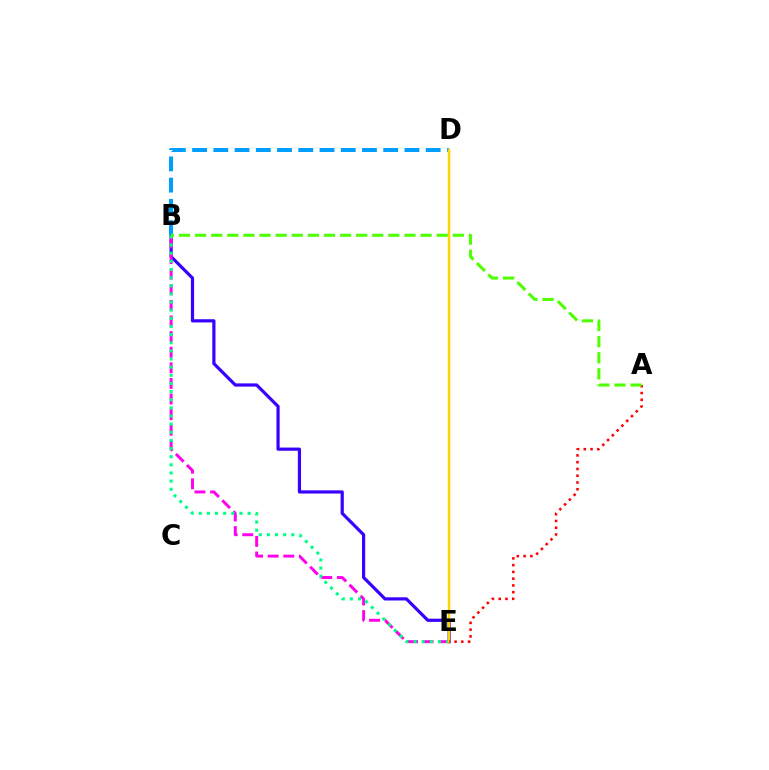{('B', 'E'): [{'color': '#3700ff', 'line_style': 'solid', 'thickness': 2.3}, {'color': '#ff00ed', 'line_style': 'dashed', 'thickness': 2.12}, {'color': '#00ff86', 'line_style': 'dotted', 'thickness': 2.21}], ('B', 'D'): [{'color': '#009eff', 'line_style': 'dashed', 'thickness': 2.88}], ('D', 'E'): [{'color': '#ffd500', 'line_style': 'solid', 'thickness': 1.8}], ('A', 'E'): [{'color': '#ff0000', 'line_style': 'dotted', 'thickness': 1.84}], ('A', 'B'): [{'color': '#4fff00', 'line_style': 'dashed', 'thickness': 2.19}]}